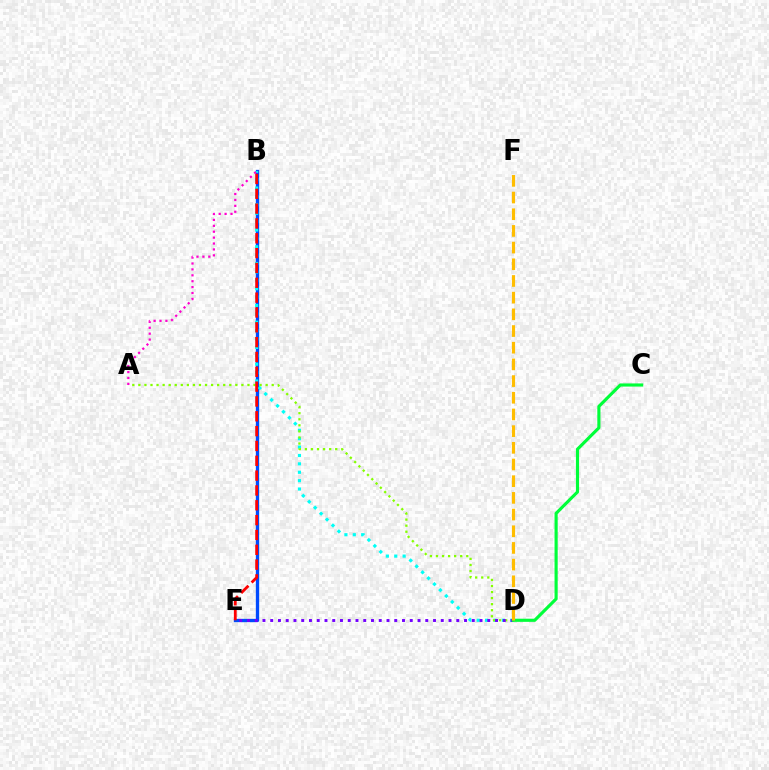{('B', 'E'): [{'color': '#004bff', 'line_style': 'solid', 'thickness': 2.39}, {'color': '#ff0000', 'line_style': 'dashed', 'thickness': 2.02}], ('B', 'D'): [{'color': '#00fff6', 'line_style': 'dotted', 'thickness': 2.28}], ('A', 'D'): [{'color': '#84ff00', 'line_style': 'dotted', 'thickness': 1.65}], ('D', 'E'): [{'color': '#7200ff', 'line_style': 'dotted', 'thickness': 2.11}], ('C', 'D'): [{'color': '#00ff39', 'line_style': 'solid', 'thickness': 2.26}], ('A', 'B'): [{'color': '#ff00cf', 'line_style': 'dotted', 'thickness': 1.61}], ('D', 'F'): [{'color': '#ffbd00', 'line_style': 'dashed', 'thickness': 2.27}]}